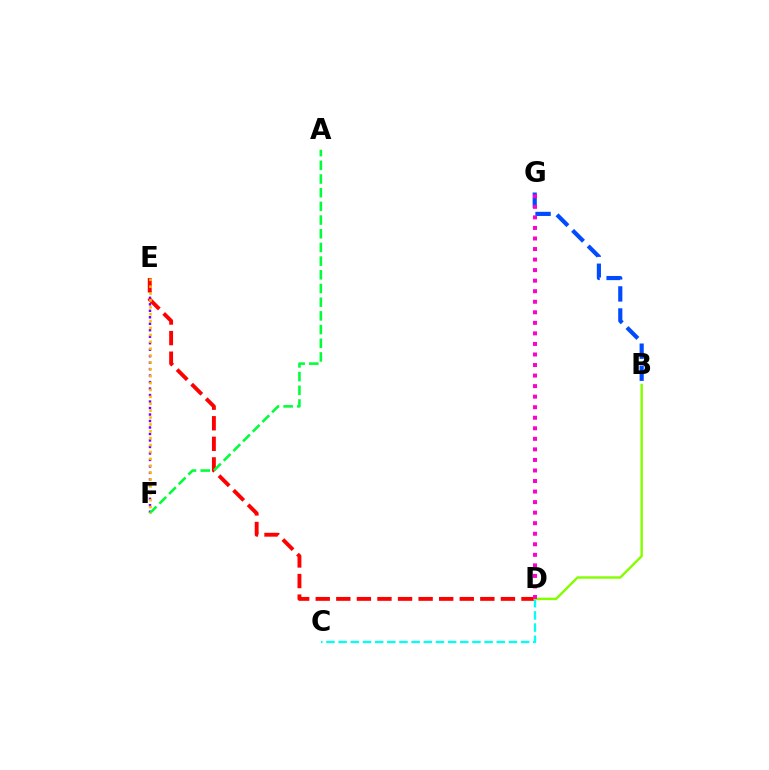{('E', 'F'): [{'color': '#7200ff', 'line_style': 'dotted', 'thickness': 1.76}, {'color': '#ffbd00', 'line_style': 'dotted', 'thickness': 1.87}], ('D', 'E'): [{'color': '#ff0000', 'line_style': 'dashed', 'thickness': 2.8}], ('C', 'D'): [{'color': '#00fff6', 'line_style': 'dashed', 'thickness': 1.65}], ('B', 'G'): [{'color': '#004bff', 'line_style': 'dashed', 'thickness': 2.99}], ('A', 'F'): [{'color': '#00ff39', 'line_style': 'dashed', 'thickness': 1.86}], ('B', 'D'): [{'color': '#84ff00', 'line_style': 'solid', 'thickness': 1.74}], ('D', 'G'): [{'color': '#ff00cf', 'line_style': 'dotted', 'thickness': 2.87}]}